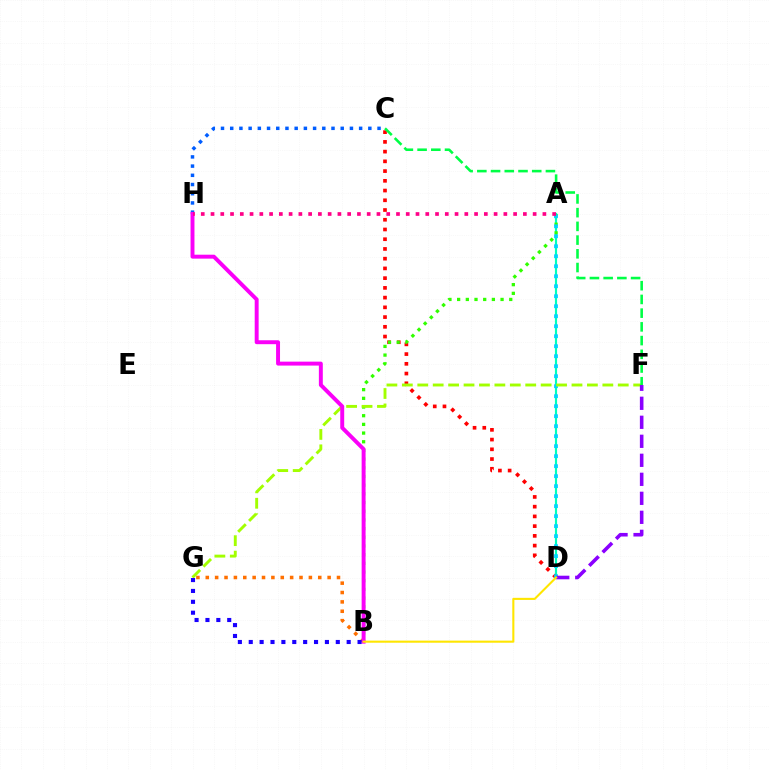{('A', 'D'): [{'color': '#00ffbb', 'line_style': 'solid', 'thickness': 1.56}, {'color': '#00d3ff', 'line_style': 'dotted', 'thickness': 2.72}], ('C', 'D'): [{'color': '#ff0000', 'line_style': 'dotted', 'thickness': 2.64}], ('C', 'H'): [{'color': '#005dff', 'line_style': 'dotted', 'thickness': 2.5}], ('A', 'B'): [{'color': '#31ff00', 'line_style': 'dotted', 'thickness': 2.36}], ('F', 'G'): [{'color': '#a2ff00', 'line_style': 'dashed', 'thickness': 2.1}], ('B', 'G'): [{'color': '#ff7000', 'line_style': 'dotted', 'thickness': 2.55}, {'color': '#1900ff', 'line_style': 'dotted', 'thickness': 2.96}], ('C', 'F'): [{'color': '#00ff45', 'line_style': 'dashed', 'thickness': 1.86}], ('B', 'H'): [{'color': '#fa00f9', 'line_style': 'solid', 'thickness': 2.83}], ('A', 'H'): [{'color': '#ff0088', 'line_style': 'dotted', 'thickness': 2.65}], ('D', 'F'): [{'color': '#8a00ff', 'line_style': 'dashed', 'thickness': 2.58}], ('B', 'D'): [{'color': '#ffe600', 'line_style': 'solid', 'thickness': 1.51}]}